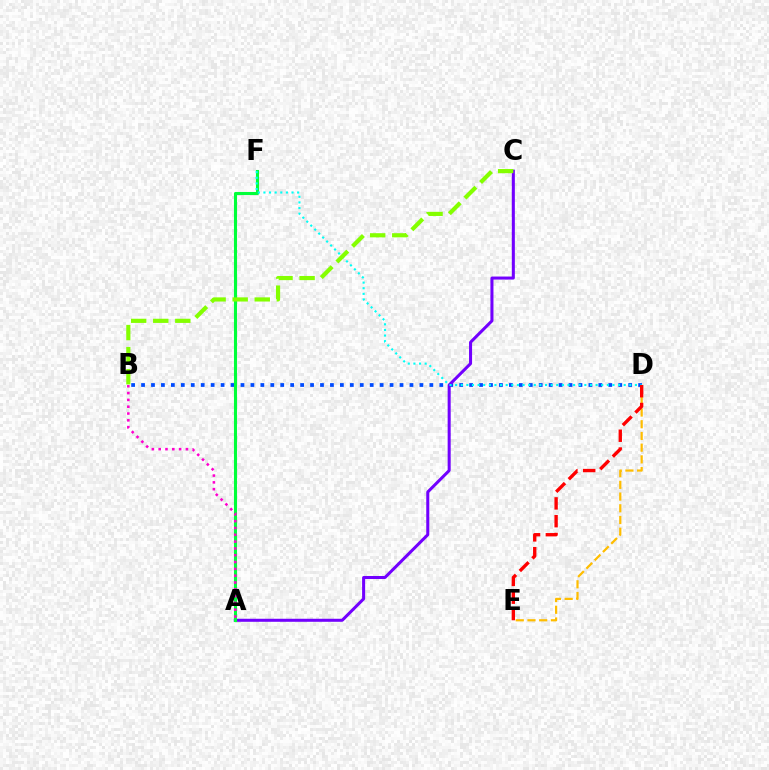{('B', 'D'): [{'color': '#004bff', 'line_style': 'dotted', 'thickness': 2.7}], ('A', 'C'): [{'color': '#7200ff', 'line_style': 'solid', 'thickness': 2.18}], ('A', 'F'): [{'color': '#00ff39', 'line_style': 'solid', 'thickness': 2.22}], ('D', 'E'): [{'color': '#ffbd00', 'line_style': 'dashed', 'thickness': 1.59}, {'color': '#ff0000', 'line_style': 'dashed', 'thickness': 2.42}], ('A', 'B'): [{'color': '#ff00cf', 'line_style': 'dotted', 'thickness': 1.85}], ('D', 'F'): [{'color': '#00fff6', 'line_style': 'dotted', 'thickness': 1.53}], ('B', 'C'): [{'color': '#84ff00', 'line_style': 'dashed', 'thickness': 3.0}]}